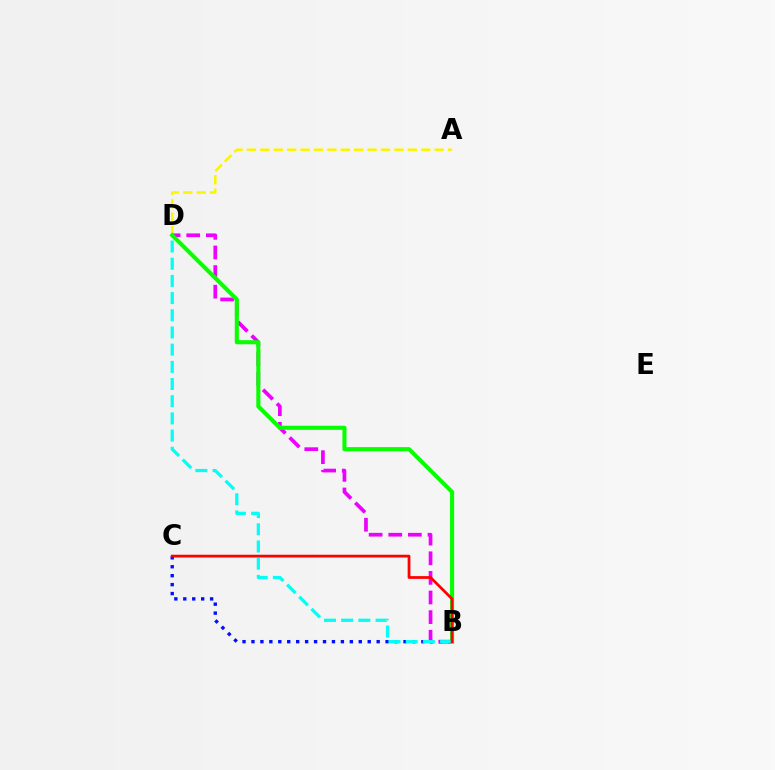{('A', 'D'): [{'color': '#fcf500', 'line_style': 'dashed', 'thickness': 1.82}], ('B', 'C'): [{'color': '#0010ff', 'line_style': 'dotted', 'thickness': 2.43}, {'color': '#ff0000', 'line_style': 'solid', 'thickness': 1.99}], ('B', 'D'): [{'color': '#ee00ff', 'line_style': 'dashed', 'thickness': 2.66}, {'color': '#08ff00', 'line_style': 'solid', 'thickness': 2.95}, {'color': '#00fff6', 'line_style': 'dashed', 'thickness': 2.33}]}